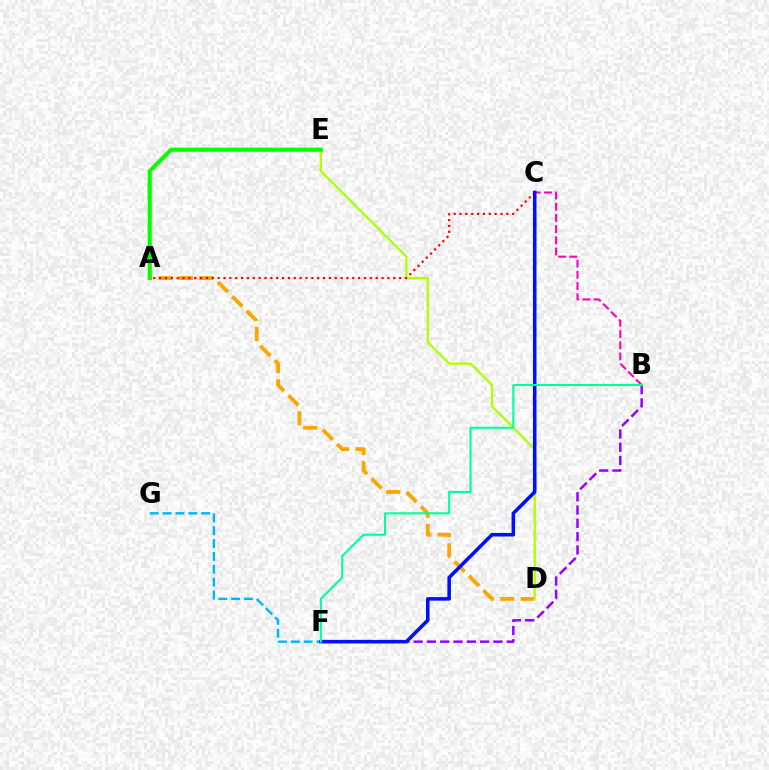{('F', 'G'): [{'color': '#00b5ff', 'line_style': 'dashed', 'thickness': 1.74}], ('A', 'D'): [{'color': '#ffa500', 'line_style': 'dashed', 'thickness': 2.77}], ('D', 'E'): [{'color': '#b3ff00', 'line_style': 'solid', 'thickness': 1.69}], ('A', 'C'): [{'color': '#ff0000', 'line_style': 'dotted', 'thickness': 1.59}], ('A', 'E'): [{'color': '#08ff00', 'line_style': 'solid', 'thickness': 2.97}], ('B', 'C'): [{'color': '#ff00bd', 'line_style': 'dashed', 'thickness': 1.52}], ('B', 'F'): [{'color': '#9b00ff', 'line_style': 'dashed', 'thickness': 1.81}, {'color': '#00ff9d', 'line_style': 'solid', 'thickness': 1.52}], ('C', 'F'): [{'color': '#0010ff', 'line_style': 'solid', 'thickness': 2.56}]}